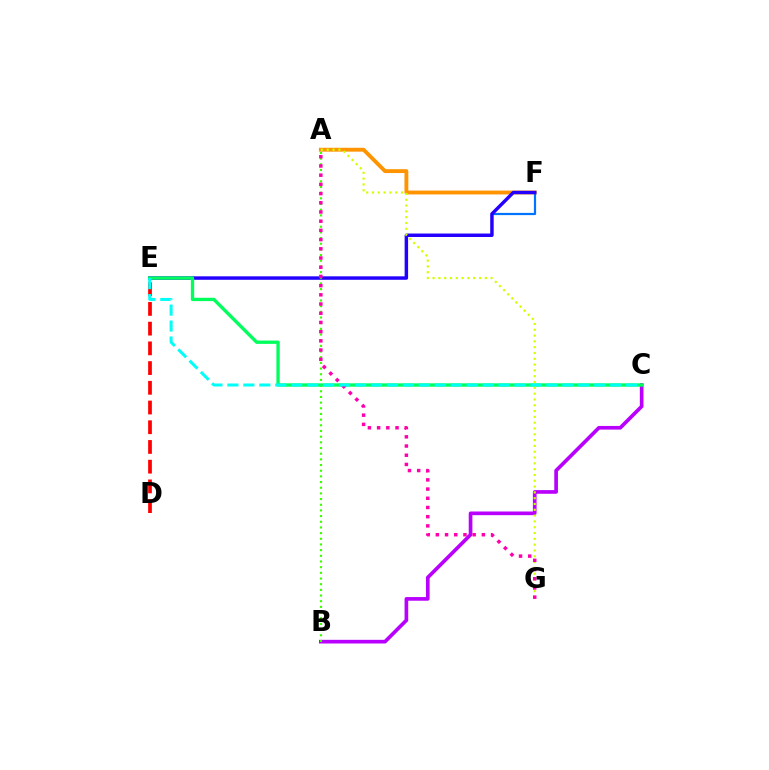{('A', 'F'): [{'color': '#ff9400', 'line_style': 'solid', 'thickness': 2.78}], ('E', 'F'): [{'color': '#0074ff', 'line_style': 'solid', 'thickness': 1.59}, {'color': '#2500ff', 'line_style': 'solid', 'thickness': 2.46}], ('B', 'C'): [{'color': '#b900ff', 'line_style': 'solid', 'thickness': 2.64}], ('A', 'B'): [{'color': '#3dff00', 'line_style': 'dotted', 'thickness': 1.54}], ('C', 'E'): [{'color': '#00ff5c', 'line_style': 'solid', 'thickness': 2.39}, {'color': '#00fff6', 'line_style': 'dashed', 'thickness': 2.17}], ('A', 'G'): [{'color': '#d1ff00', 'line_style': 'dotted', 'thickness': 1.58}, {'color': '#ff00ac', 'line_style': 'dotted', 'thickness': 2.5}], ('D', 'E'): [{'color': '#ff0000', 'line_style': 'dashed', 'thickness': 2.68}]}